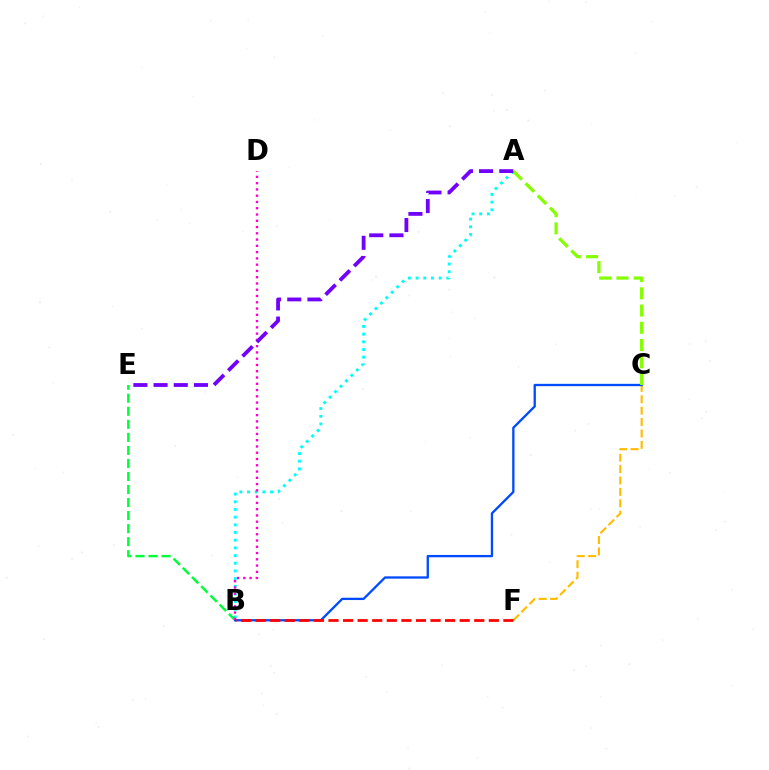{('B', 'E'): [{'color': '#00ff39', 'line_style': 'dashed', 'thickness': 1.77}], ('C', 'F'): [{'color': '#ffbd00', 'line_style': 'dashed', 'thickness': 1.55}], ('B', 'C'): [{'color': '#004bff', 'line_style': 'solid', 'thickness': 1.66}], ('A', 'C'): [{'color': '#84ff00', 'line_style': 'dashed', 'thickness': 2.34}], ('A', 'B'): [{'color': '#00fff6', 'line_style': 'dotted', 'thickness': 2.09}], ('B', 'D'): [{'color': '#ff00cf', 'line_style': 'dotted', 'thickness': 1.7}], ('A', 'E'): [{'color': '#7200ff', 'line_style': 'dashed', 'thickness': 2.74}], ('B', 'F'): [{'color': '#ff0000', 'line_style': 'dashed', 'thickness': 1.98}]}